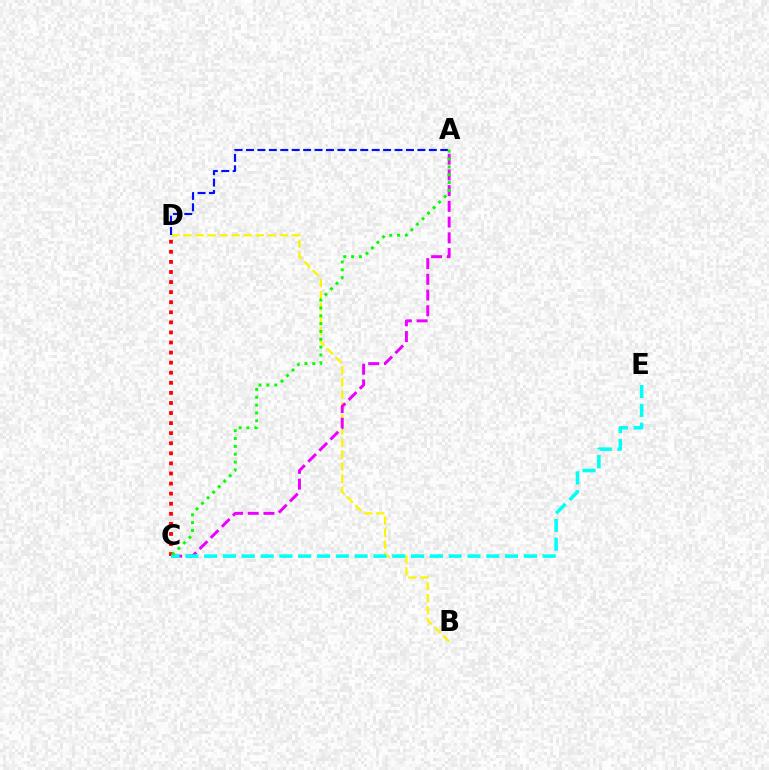{('B', 'D'): [{'color': '#fcf500', 'line_style': 'dashed', 'thickness': 1.63}], ('A', 'C'): [{'color': '#ee00ff', 'line_style': 'dashed', 'thickness': 2.14}, {'color': '#08ff00', 'line_style': 'dotted', 'thickness': 2.13}], ('C', 'D'): [{'color': '#ff0000', 'line_style': 'dotted', 'thickness': 2.74}], ('A', 'D'): [{'color': '#0010ff', 'line_style': 'dashed', 'thickness': 1.55}], ('C', 'E'): [{'color': '#00fff6', 'line_style': 'dashed', 'thickness': 2.55}]}